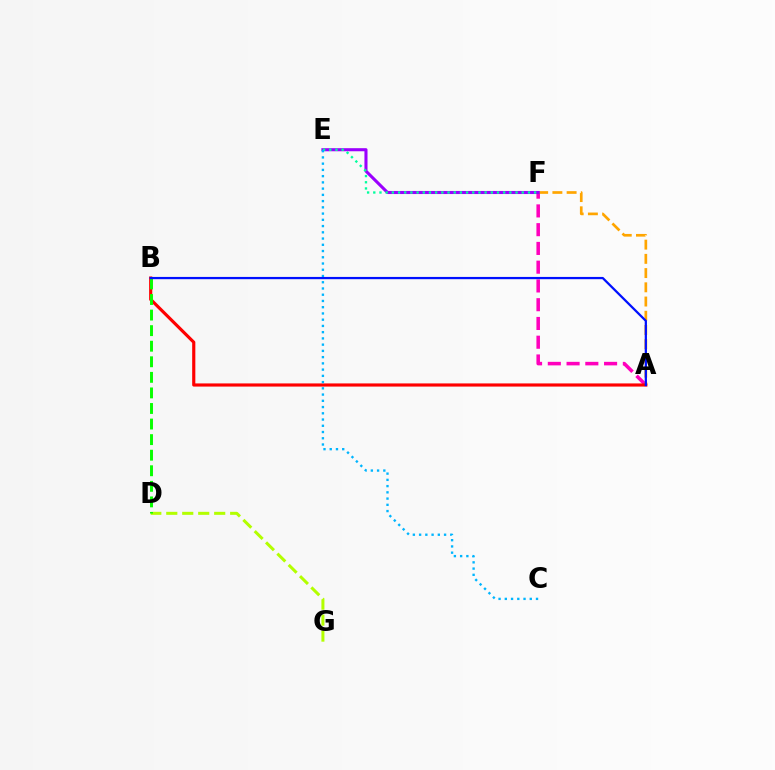{('A', 'F'): [{'color': '#ff00bd', 'line_style': 'dashed', 'thickness': 2.55}, {'color': '#ffa500', 'line_style': 'dashed', 'thickness': 1.93}], ('A', 'B'): [{'color': '#ff0000', 'line_style': 'solid', 'thickness': 2.27}, {'color': '#0010ff', 'line_style': 'solid', 'thickness': 1.62}], ('D', 'G'): [{'color': '#b3ff00', 'line_style': 'dashed', 'thickness': 2.17}], ('E', 'F'): [{'color': '#9b00ff', 'line_style': 'solid', 'thickness': 2.22}, {'color': '#00ff9d', 'line_style': 'dotted', 'thickness': 1.68}], ('C', 'E'): [{'color': '#00b5ff', 'line_style': 'dotted', 'thickness': 1.7}], ('B', 'D'): [{'color': '#08ff00', 'line_style': 'dashed', 'thickness': 2.11}]}